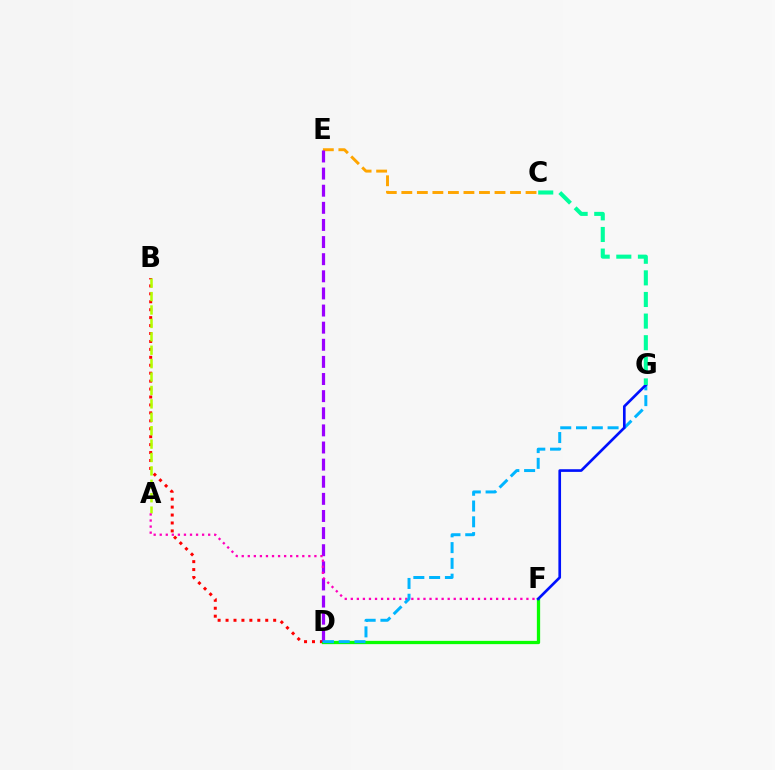{('B', 'D'): [{'color': '#ff0000', 'line_style': 'dotted', 'thickness': 2.16}], ('D', 'F'): [{'color': '#08ff00', 'line_style': 'solid', 'thickness': 2.36}], ('A', 'B'): [{'color': '#b3ff00', 'line_style': 'dashed', 'thickness': 1.82}], ('C', 'E'): [{'color': '#ffa500', 'line_style': 'dashed', 'thickness': 2.11}], ('D', 'E'): [{'color': '#9b00ff', 'line_style': 'dashed', 'thickness': 2.33}], ('A', 'F'): [{'color': '#ff00bd', 'line_style': 'dotted', 'thickness': 1.65}], ('D', 'G'): [{'color': '#00b5ff', 'line_style': 'dashed', 'thickness': 2.14}], ('F', 'G'): [{'color': '#0010ff', 'line_style': 'solid', 'thickness': 1.92}], ('C', 'G'): [{'color': '#00ff9d', 'line_style': 'dashed', 'thickness': 2.94}]}